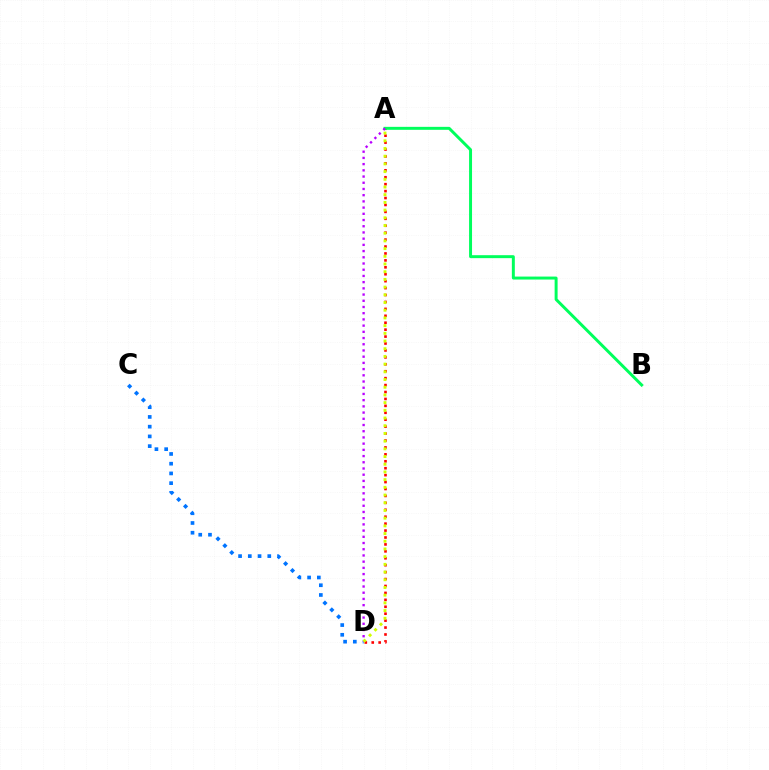{('A', 'D'): [{'color': '#ff0000', 'line_style': 'dotted', 'thickness': 1.88}, {'color': '#b900ff', 'line_style': 'dotted', 'thickness': 1.69}, {'color': '#d1ff00', 'line_style': 'dotted', 'thickness': 2.09}], ('C', 'D'): [{'color': '#0074ff', 'line_style': 'dotted', 'thickness': 2.65}], ('A', 'B'): [{'color': '#00ff5c', 'line_style': 'solid', 'thickness': 2.13}]}